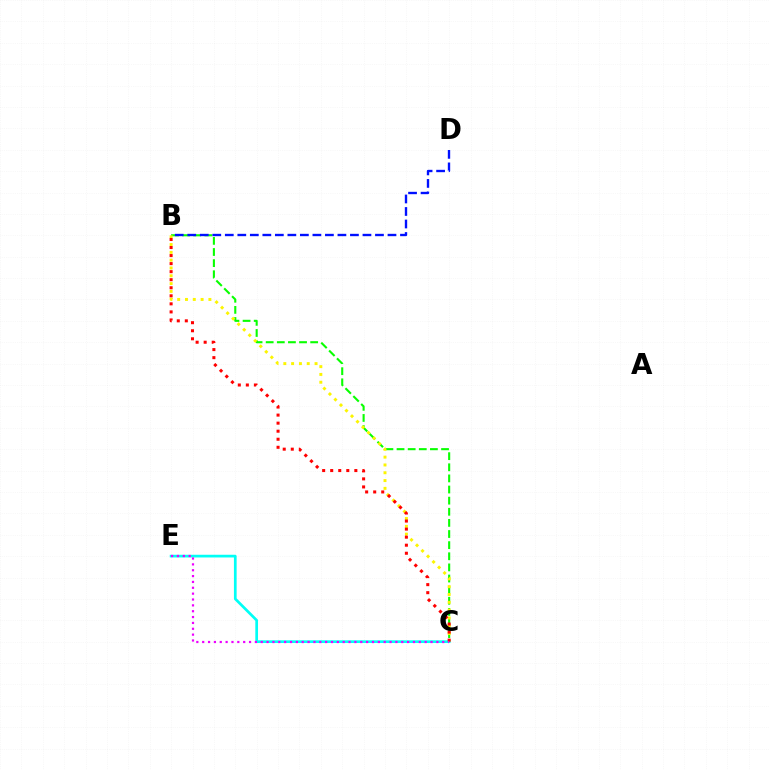{('B', 'C'): [{'color': '#08ff00', 'line_style': 'dashed', 'thickness': 1.51}, {'color': '#fcf500', 'line_style': 'dotted', 'thickness': 2.12}, {'color': '#ff0000', 'line_style': 'dotted', 'thickness': 2.19}], ('C', 'E'): [{'color': '#00fff6', 'line_style': 'solid', 'thickness': 1.95}, {'color': '#ee00ff', 'line_style': 'dotted', 'thickness': 1.59}], ('B', 'D'): [{'color': '#0010ff', 'line_style': 'dashed', 'thickness': 1.7}]}